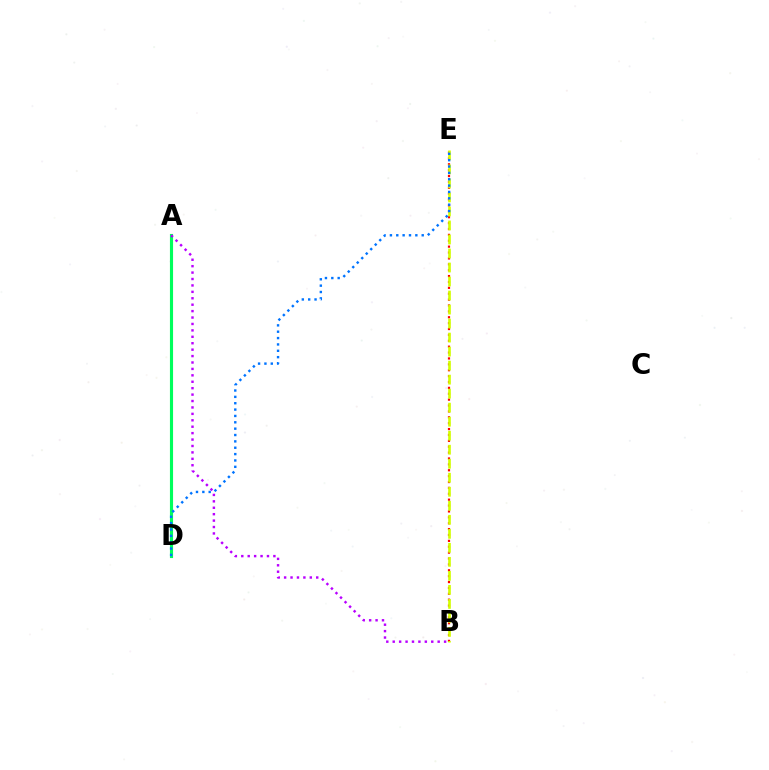{('B', 'E'): [{'color': '#ff0000', 'line_style': 'dotted', 'thickness': 1.6}, {'color': '#d1ff00', 'line_style': 'dashed', 'thickness': 1.9}], ('A', 'D'): [{'color': '#00ff5c', 'line_style': 'solid', 'thickness': 2.25}], ('A', 'B'): [{'color': '#b900ff', 'line_style': 'dotted', 'thickness': 1.74}], ('D', 'E'): [{'color': '#0074ff', 'line_style': 'dotted', 'thickness': 1.73}]}